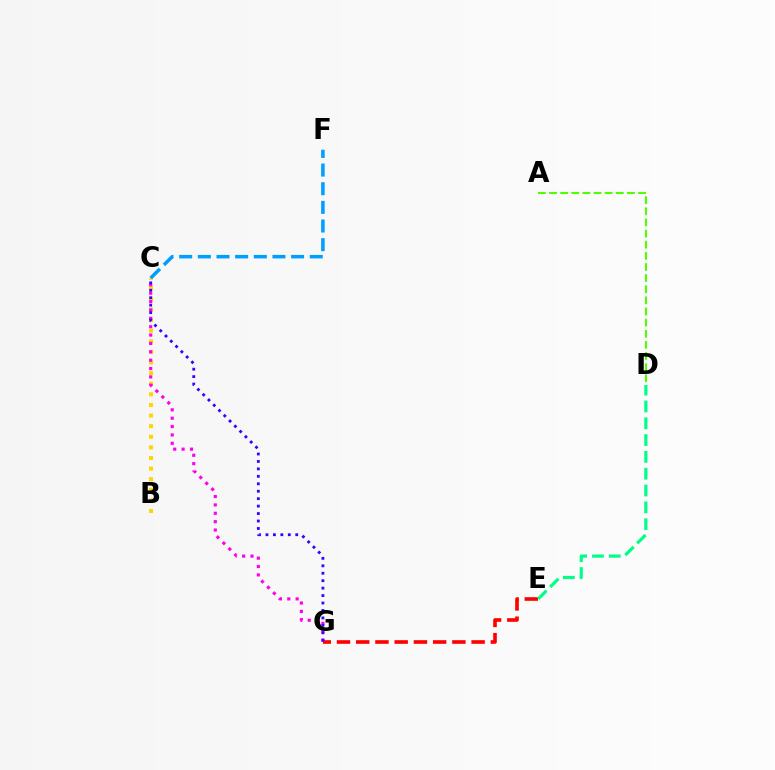{('E', 'G'): [{'color': '#ff0000', 'line_style': 'dashed', 'thickness': 2.61}], ('D', 'E'): [{'color': '#00ff86', 'line_style': 'dashed', 'thickness': 2.28}], ('B', 'C'): [{'color': '#ffd500', 'line_style': 'dotted', 'thickness': 2.88}], ('C', 'G'): [{'color': '#ff00ed', 'line_style': 'dotted', 'thickness': 2.27}, {'color': '#3700ff', 'line_style': 'dotted', 'thickness': 2.02}], ('C', 'F'): [{'color': '#009eff', 'line_style': 'dashed', 'thickness': 2.53}], ('A', 'D'): [{'color': '#4fff00', 'line_style': 'dashed', 'thickness': 1.51}]}